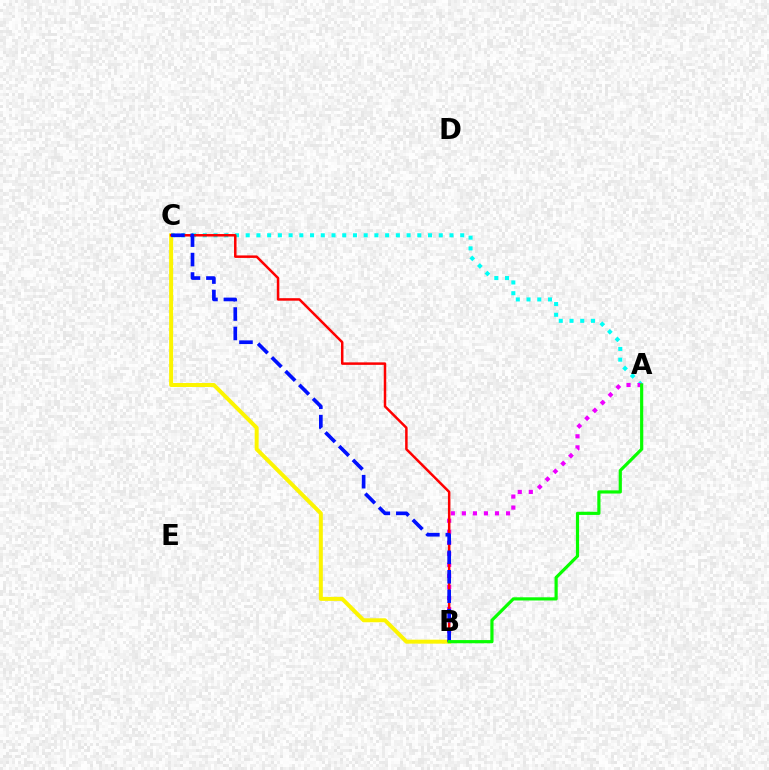{('A', 'C'): [{'color': '#00fff6', 'line_style': 'dotted', 'thickness': 2.91}], ('B', 'C'): [{'color': '#fcf500', 'line_style': 'solid', 'thickness': 2.87}, {'color': '#ff0000', 'line_style': 'solid', 'thickness': 1.8}, {'color': '#0010ff', 'line_style': 'dashed', 'thickness': 2.64}], ('A', 'B'): [{'color': '#ee00ff', 'line_style': 'dotted', 'thickness': 3.0}, {'color': '#08ff00', 'line_style': 'solid', 'thickness': 2.29}]}